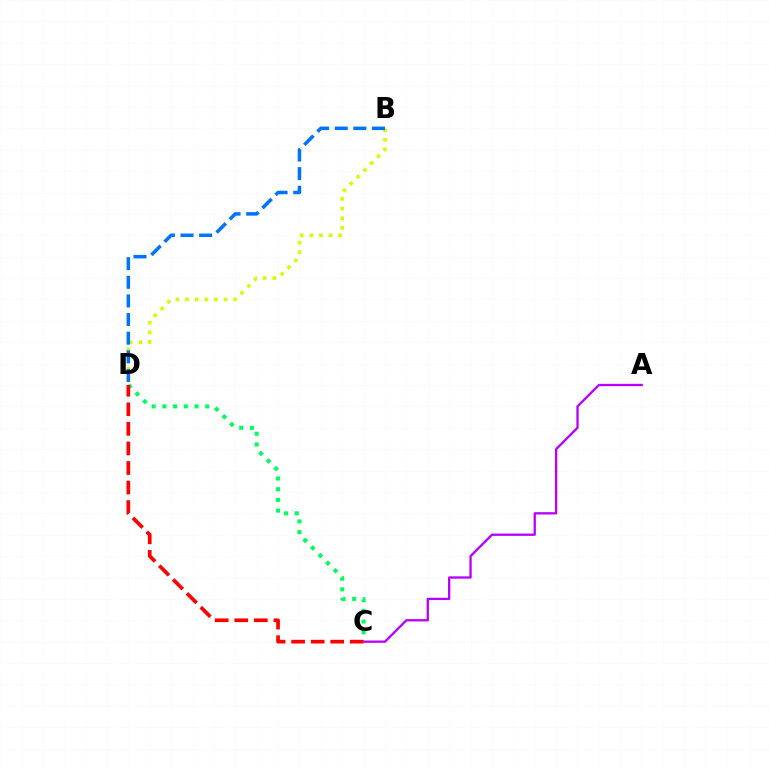{('B', 'D'): [{'color': '#d1ff00', 'line_style': 'dotted', 'thickness': 2.61}, {'color': '#0074ff', 'line_style': 'dashed', 'thickness': 2.53}], ('C', 'D'): [{'color': '#00ff5c', 'line_style': 'dotted', 'thickness': 2.91}, {'color': '#ff0000', 'line_style': 'dashed', 'thickness': 2.66}], ('A', 'C'): [{'color': '#b900ff', 'line_style': 'solid', 'thickness': 1.66}]}